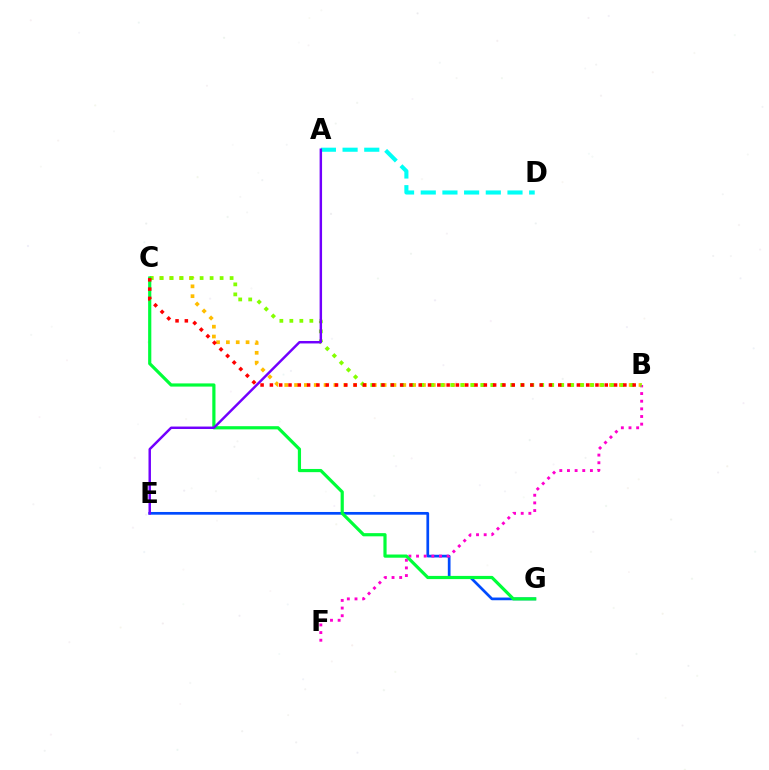{('B', 'C'): [{'color': '#ffbd00', 'line_style': 'dotted', 'thickness': 2.67}, {'color': '#84ff00', 'line_style': 'dotted', 'thickness': 2.72}, {'color': '#ff0000', 'line_style': 'dotted', 'thickness': 2.53}], ('E', 'G'): [{'color': '#004bff', 'line_style': 'solid', 'thickness': 1.95}], ('A', 'D'): [{'color': '#00fff6', 'line_style': 'dashed', 'thickness': 2.95}], ('B', 'F'): [{'color': '#ff00cf', 'line_style': 'dotted', 'thickness': 2.08}], ('C', 'G'): [{'color': '#00ff39', 'line_style': 'solid', 'thickness': 2.3}], ('A', 'E'): [{'color': '#7200ff', 'line_style': 'solid', 'thickness': 1.77}]}